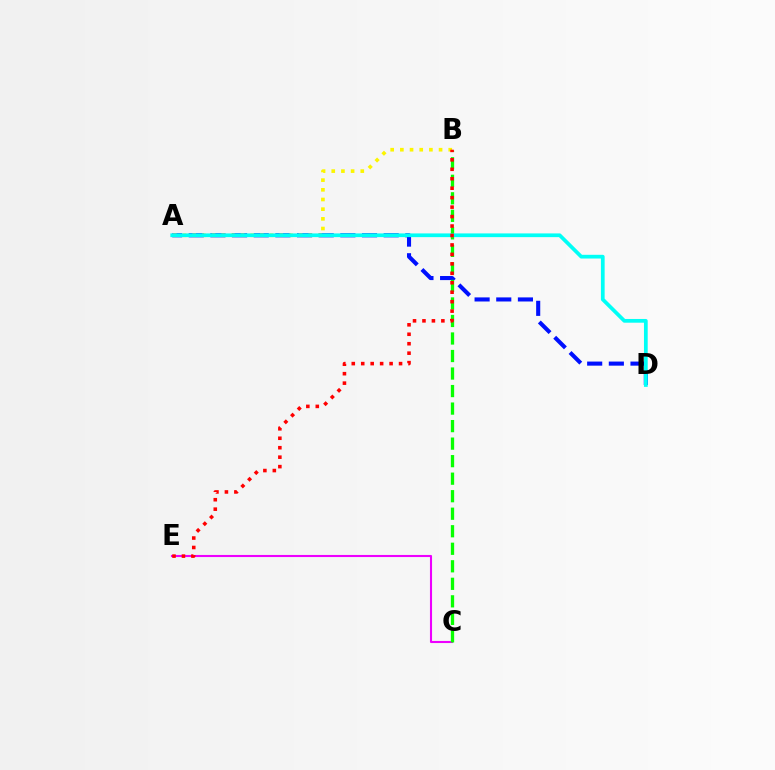{('C', 'E'): [{'color': '#ee00ff', 'line_style': 'solid', 'thickness': 1.51}], ('A', 'D'): [{'color': '#0010ff', 'line_style': 'dashed', 'thickness': 2.94}, {'color': '#00fff6', 'line_style': 'solid', 'thickness': 2.68}], ('B', 'C'): [{'color': '#08ff00', 'line_style': 'dashed', 'thickness': 2.38}], ('A', 'B'): [{'color': '#fcf500', 'line_style': 'dotted', 'thickness': 2.63}], ('B', 'E'): [{'color': '#ff0000', 'line_style': 'dotted', 'thickness': 2.57}]}